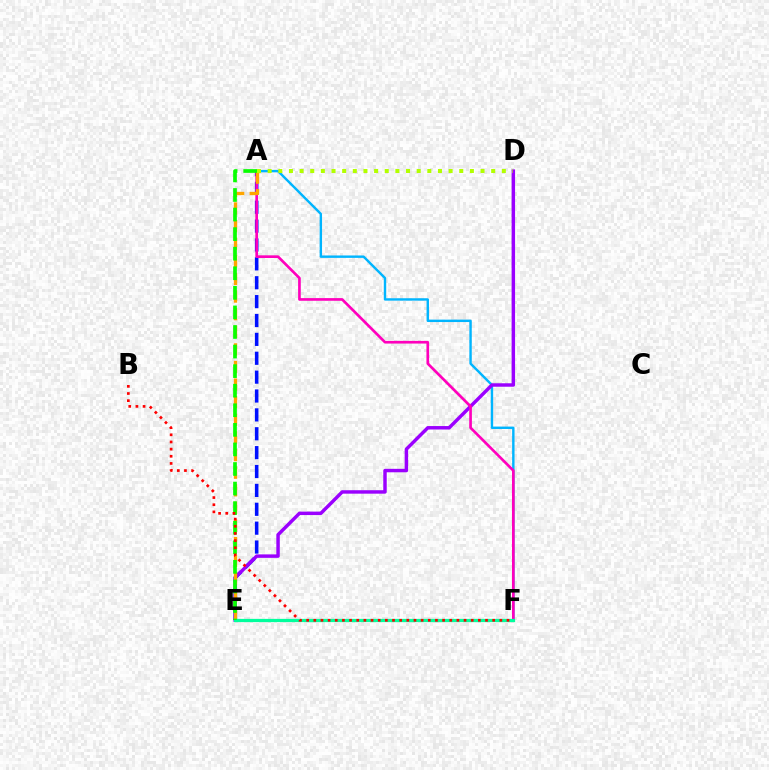{('A', 'F'): [{'color': '#00b5ff', 'line_style': 'solid', 'thickness': 1.74}, {'color': '#ff00bd', 'line_style': 'solid', 'thickness': 1.93}], ('A', 'E'): [{'color': '#0010ff', 'line_style': 'dashed', 'thickness': 2.56}, {'color': '#ffa500', 'line_style': 'dashed', 'thickness': 2.39}, {'color': '#08ff00', 'line_style': 'dashed', 'thickness': 2.66}], ('D', 'E'): [{'color': '#9b00ff', 'line_style': 'solid', 'thickness': 2.49}], ('E', 'F'): [{'color': '#00ff9d', 'line_style': 'solid', 'thickness': 2.34}], ('A', 'D'): [{'color': '#b3ff00', 'line_style': 'dotted', 'thickness': 2.89}], ('B', 'F'): [{'color': '#ff0000', 'line_style': 'dotted', 'thickness': 1.94}]}